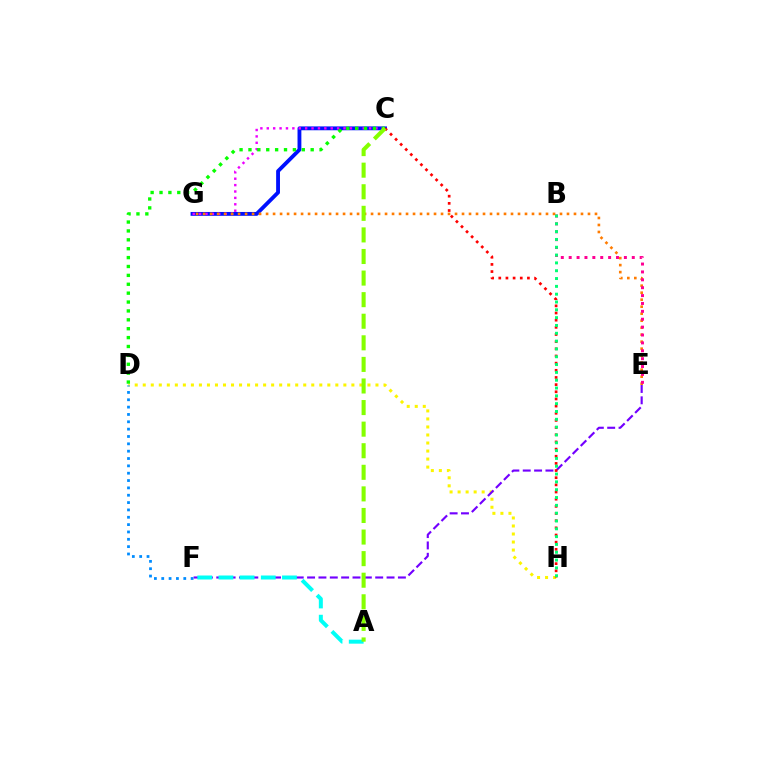{('C', 'G'): [{'color': '#0010ff', 'line_style': 'solid', 'thickness': 2.77}, {'color': '#ee00ff', 'line_style': 'dotted', 'thickness': 1.74}], ('D', 'H'): [{'color': '#fcf500', 'line_style': 'dotted', 'thickness': 2.18}], ('E', 'F'): [{'color': '#7200ff', 'line_style': 'dashed', 'thickness': 1.54}], ('D', 'F'): [{'color': '#008cff', 'line_style': 'dotted', 'thickness': 2.0}], ('A', 'F'): [{'color': '#00fff6', 'line_style': 'dashed', 'thickness': 2.88}], ('E', 'G'): [{'color': '#ff7c00', 'line_style': 'dotted', 'thickness': 1.9}], ('C', 'D'): [{'color': '#08ff00', 'line_style': 'dotted', 'thickness': 2.42}], ('B', 'E'): [{'color': '#ff0094', 'line_style': 'dotted', 'thickness': 2.14}], ('C', 'H'): [{'color': '#ff0000', 'line_style': 'dotted', 'thickness': 1.95}], ('A', 'C'): [{'color': '#84ff00', 'line_style': 'dashed', 'thickness': 2.93}], ('B', 'H'): [{'color': '#00ff74', 'line_style': 'dotted', 'thickness': 2.12}]}